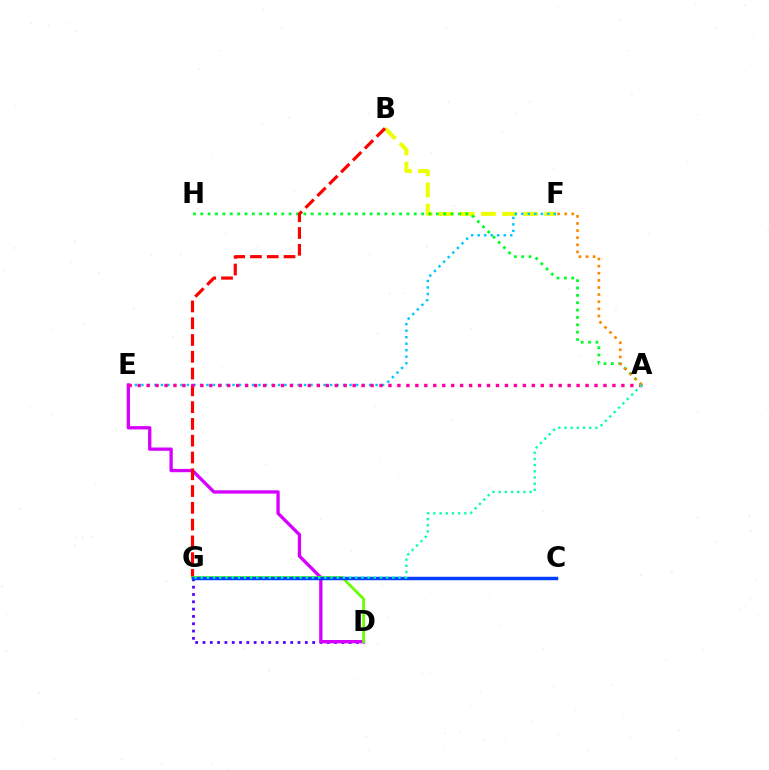{('B', 'F'): [{'color': '#eeff00', 'line_style': 'dashed', 'thickness': 2.87}], ('E', 'F'): [{'color': '#00c7ff', 'line_style': 'dotted', 'thickness': 1.77}], ('D', 'G'): [{'color': '#4f00ff', 'line_style': 'dotted', 'thickness': 1.99}, {'color': '#66ff00', 'line_style': 'solid', 'thickness': 1.98}], ('D', 'E'): [{'color': '#d600ff', 'line_style': 'solid', 'thickness': 2.38}], ('A', 'H'): [{'color': '#00ff27', 'line_style': 'dotted', 'thickness': 2.0}], ('B', 'G'): [{'color': '#ff0000', 'line_style': 'dashed', 'thickness': 2.28}], ('A', 'E'): [{'color': '#ff00a0', 'line_style': 'dotted', 'thickness': 2.43}], ('A', 'F'): [{'color': '#ff8800', 'line_style': 'dotted', 'thickness': 1.93}], ('C', 'G'): [{'color': '#003fff', 'line_style': 'solid', 'thickness': 2.48}], ('A', 'G'): [{'color': '#00ffaf', 'line_style': 'dotted', 'thickness': 1.68}]}